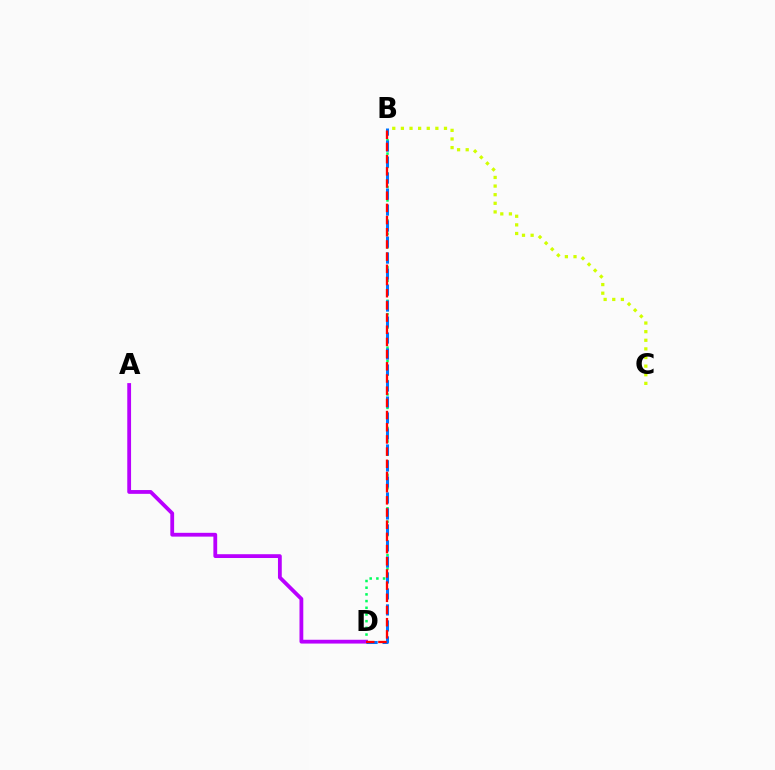{('B', 'D'): [{'color': '#00ff5c', 'line_style': 'dotted', 'thickness': 1.82}, {'color': '#0074ff', 'line_style': 'dashed', 'thickness': 2.17}, {'color': '#ff0000', 'line_style': 'dashed', 'thickness': 1.66}], ('A', 'D'): [{'color': '#b900ff', 'line_style': 'solid', 'thickness': 2.73}], ('B', 'C'): [{'color': '#d1ff00', 'line_style': 'dotted', 'thickness': 2.34}]}